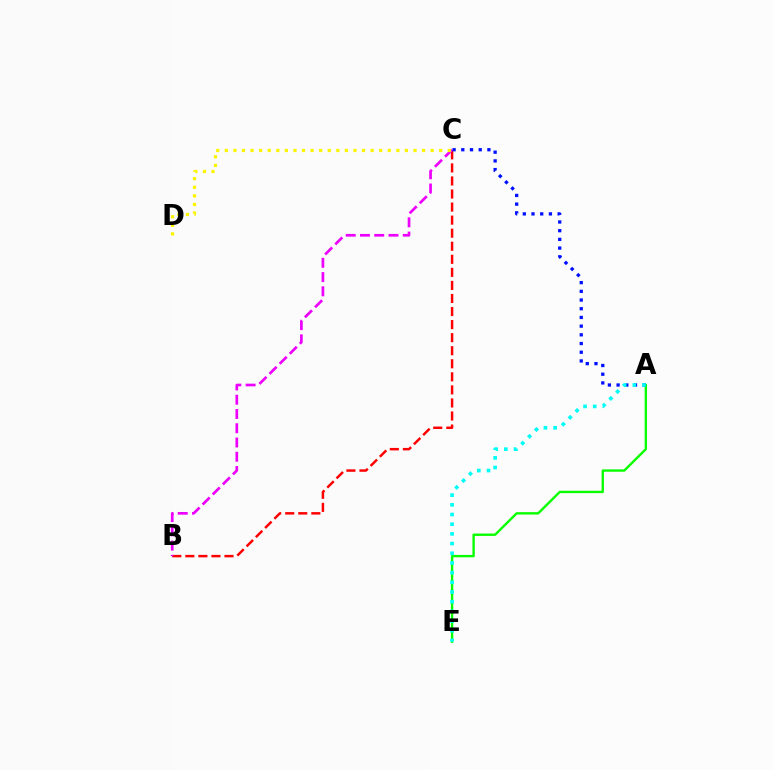{('A', 'E'): [{'color': '#08ff00', 'line_style': 'solid', 'thickness': 1.71}, {'color': '#00fff6', 'line_style': 'dotted', 'thickness': 2.63}], ('B', 'C'): [{'color': '#ff0000', 'line_style': 'dashed', 'thickness': 1.77}, {'color': '#ee00ff', 'line_style': 'dashed', 'thickness': 1.94}], ('A', 'C'): [{'color': '#0010ff', 'line_style': 'dotted', 'thickness': 2.36}], ('C', 'D'): [{'color': '#fcf500', 'line_style': 'dotted', 'thickness': 2.33}]}